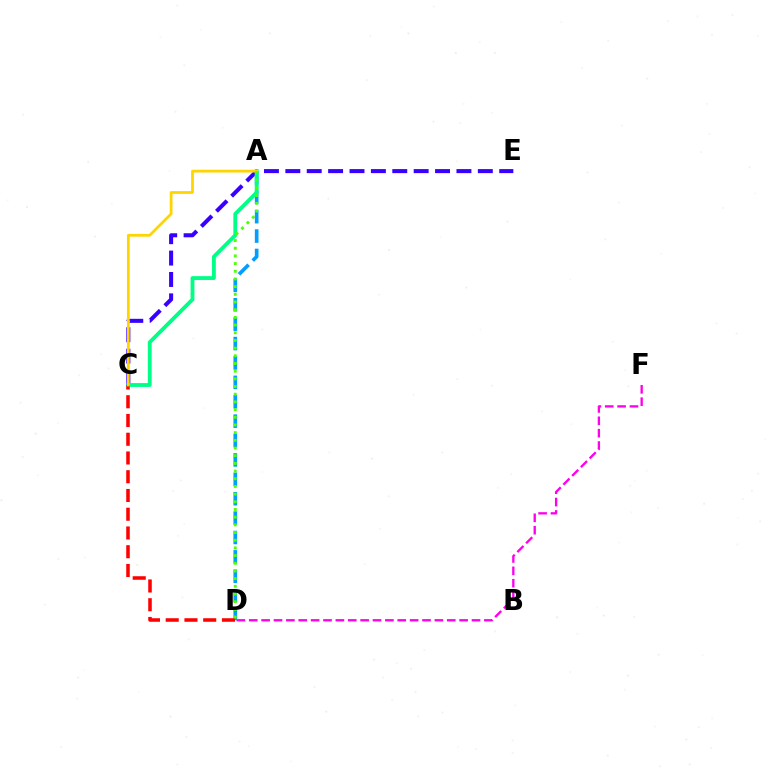{('C', 'E'): [{'color': '#3700ff', 'line_style': 'dashed', 'thickness': 2.91}], ('D', 'F'): [{'color': '#ff00ed', 'line_style': 'dashed', 'thickness': 1.68}], ('A', 'D'): [{'color': '#009eff', 'line_style': 'dashed', 'thickness': 2.63}, {'color': '#4fff00', 'line_style': 'dotted', 'thickness': 2.09}], ('A', 'C'): [{'color': '#00ff86', 'line_style': 'solid', 'thickness': 2.76}, {'color': '#ffd500', 'line_style': 'solid', 'thickness': 2.0}], ('C', 'D'): [{'color': '#ff0000', 'line_style': 'dashed', 'thickness': 2.55}]}